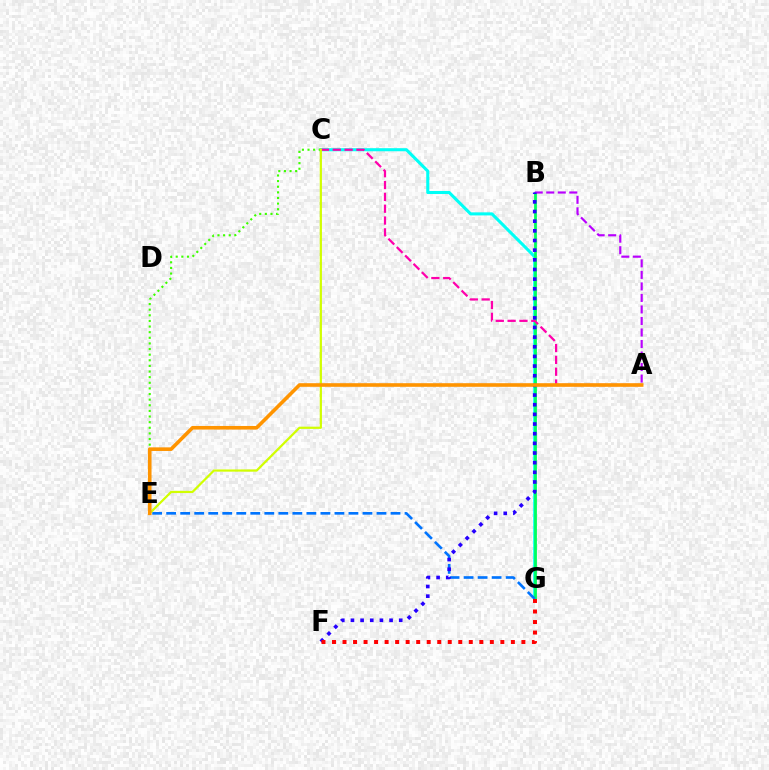{('C', 'G'): [{'color': '#00fff6', 'line_style': 'solid', 'thickness': 2.21}], ('C', 'E'): [{'color': '#3dff00', 'line_style': 'dotted', 'thickness': 1.53}, {'color': '#d1ff00', 'line_style': 'solid', 'thickness': 1.6}], ('B', 'G'): [{'color': '#00ff5c', 'line_style': 'solid', 'thickness': 2.01}], ('E', 'G'): [{'color': '#0074ff', 'line_style': 'dashed', 'thickness': 1.9}], ('A', 'C'): [{'color': '#ff00ac', 'line_style': 'dashed', 'thickness': 1.61}], ('A', 'B'): [{'color': '#b900ff', 'line_style': 'dashed', 'thickness': 1.56}], ('B', 'F'): [{'color': '#2500ff', 'line_style': 'dotted', 'thickness': 2.62}], ('F', 'G'): [{'color': '#ff0000', 'line_style': 'dotted', 'thickness': 2.86}], ('A', 'E'): [{'color': '#ff9400', 'line_style': 'solid', 'thickness': 2.6}]}